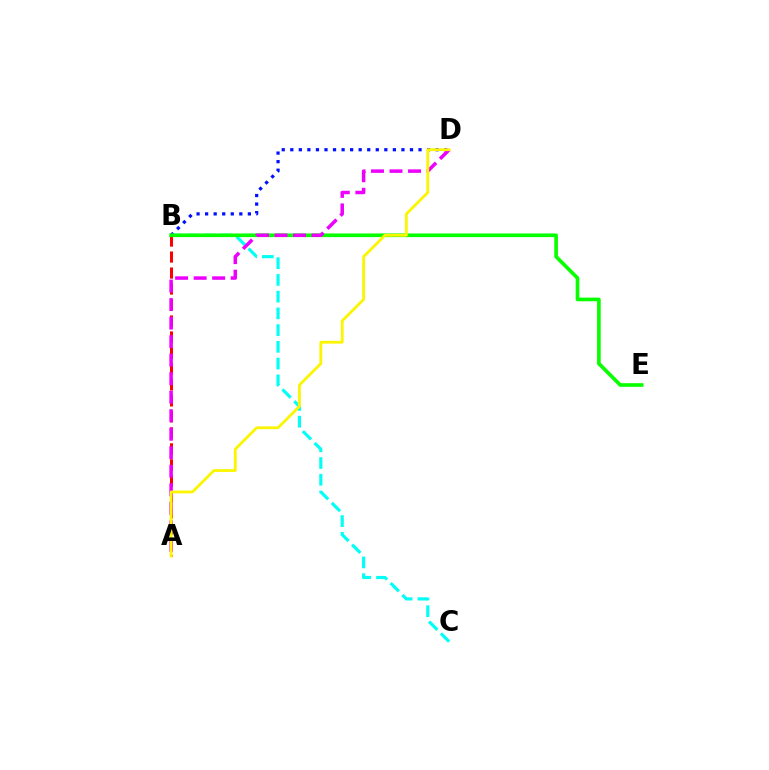{('B', 'D'): [{'color': '#0010ff', 'line_style': 'dotted', 'thickness': 2.32}], ('A', 'B'): [{'color': '#ff0000', 'line_style': 'dashed', 'thickness': 2.17}], ('B', 'C'): [{'color': '#00fff6', 'line_style': 'dashed', 'thickness': 2.27}], ('B', 'E'): [{'color': '#08ff00', 'line_style': 'solid', 'thickness': 2.63}], ('A', 'D'): [{'color': '#ee00ff', 'line_style': 'dashed', 'thickness': 2.52}, {'color': '#fcf500', 'line_style': 'solid', 'thickness': 2.01}]}